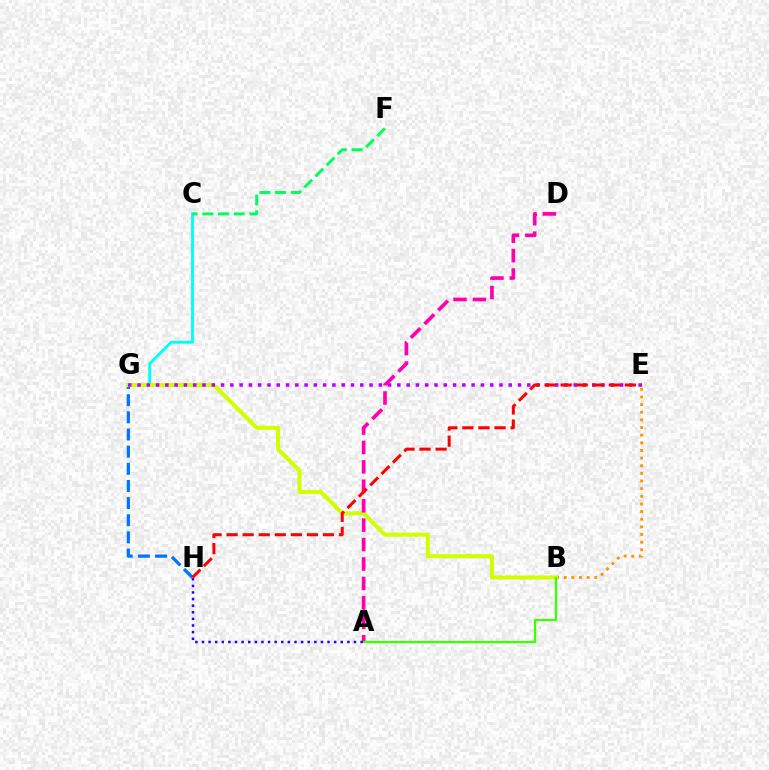{('G', 'H'): [{'color': '#0074ff', 'line_style': 'dashed', 'thickness': 2.33}], ('C', 'G'): [{'color': '#00fff6', 'line_style': 'solid', 'thickness': 2.08}], ('B', 'E'): [{'color': '#ff9400', 'line_style': 'dotted', 'thickness': 2.08}], ('B', 'G'): [{'color': '#d1ff00', 'line_style': 'solid', 'thickness': 2.89}], ('E', 'G'): [{'color': '#b900ff', 'line_style': 'dotted', 'thickness': 2.52}], ('A', 'D'): [{'color': '#ff00ac', 'line_style': 'dashed', 'thickness': 2.64}], ('A', 'B'): [{'color': '#3dff00', 'line_style': 'solid', 'thickness': 1.64}], ('C', 'F'): [{'color': '#00ff5c', 'line_style': 'dashed', 'thickness': 2.13}], ('A', 'H'): [{'color': '#2500ff', 'line_style': 'dotted', 'thickness': 1.8}], ('E', 'H'): [{'color': '#ff0000', 'line_style': 'dashed', 'thickness': 2.18}]}